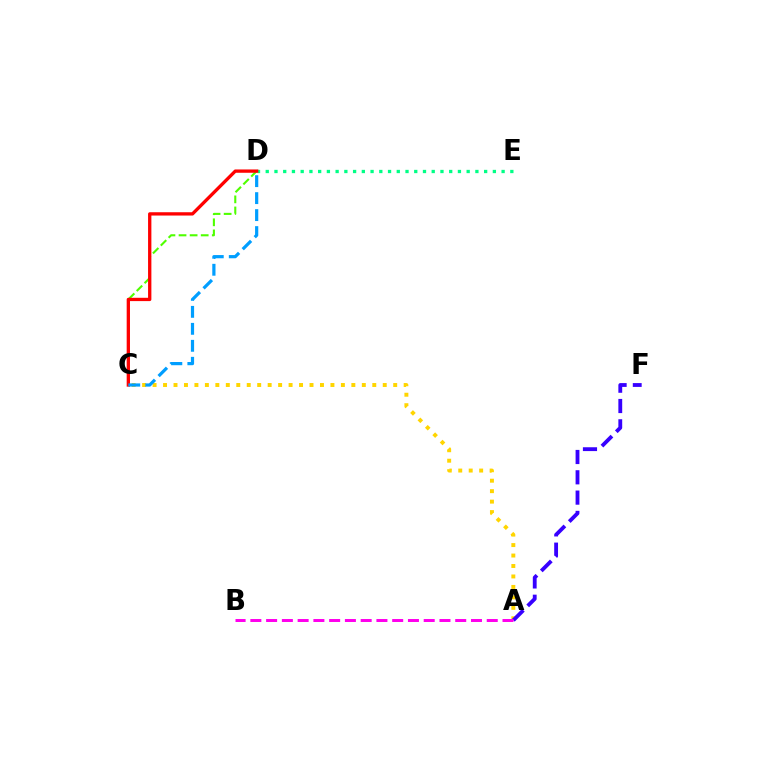{('C', 'D'): [{'color': '#4fff00', 'line_style': 'dashed', 'thickness': 1.51}, {'color': '#ff0000', 'line_style': 'solid', 'thickness': 2.38}, {'color': '#009eff', 'line_style': 'dashed', 'thickness': 2.31}], ('A', 'C'): [{'color': '#ffd500', 'line_style': 'dotted', 'thickness': 2.84}], ('A', 'F'): [{'color': '#3700ff', 'line_style': 'dashed', 'thickness': 2.76}], ('D', 'E'): [{'color': '#00ff86', 'line_style': 'dotted', 'thickness': 2.37}], ('A', 'B'): [{'color': '#ff00ed', 'line_style': 'dashed', 'thickness': 2.14}]}